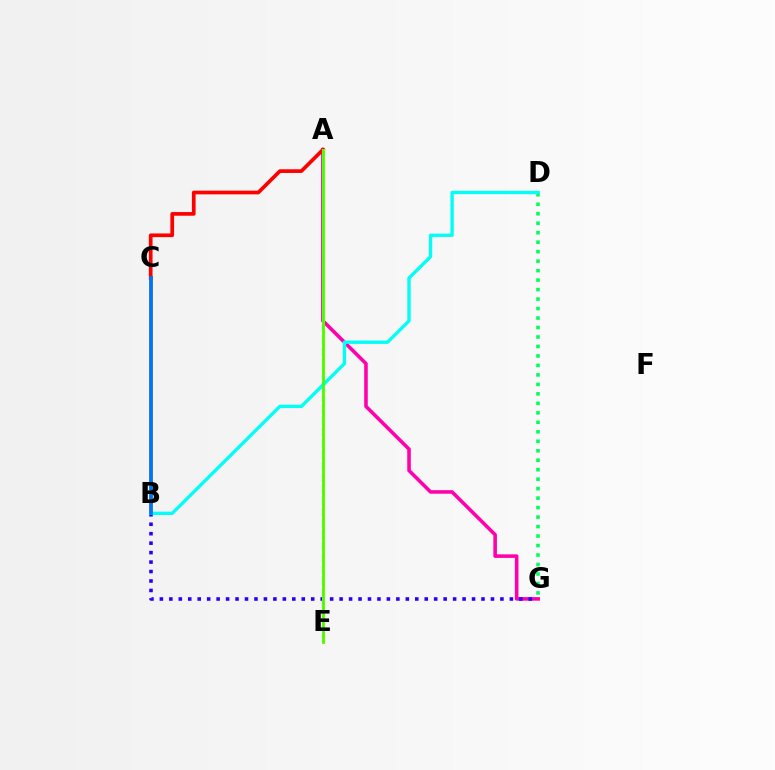{('B', 'C'): [{'color': '#ff9400', 'line_style': 'solid', 'thickness': 2.79}, {'color': '#0074ff', 'line_style': 'solid', 'thickness': 2.62}], ('A', 'G'): [{'color': '#ff00ac', 'line_style': 'solid', 'thickness': 2.56}], ('A', 'E'): [{'color': '#b900ff', 'line_style': 'dashed', 'thickness': 1.55}, {'color': '#d1ff00', 'line_style': 'solid', 'thickness': 2.12}, {'color': '#3dff00', 'line_style': 'solid', 'thickness': 1.82}], ('A', 'C'): [{'color': '#ff0000', 'line_style': 'solid', 'thickness': 2.66}], ('B', 'G'): [{'color': '#2500ff', 'line_style': 'dotted', 'thickness': 2.57}], ('D', 'G'): [{'color': '#00ff5c', 'line_style': 'dotted', 'thickness': 2.58}], ('B', 'D'): [{'color': '#00fff6', 'line_style': 'solid', 'thickness': 2.41}]}